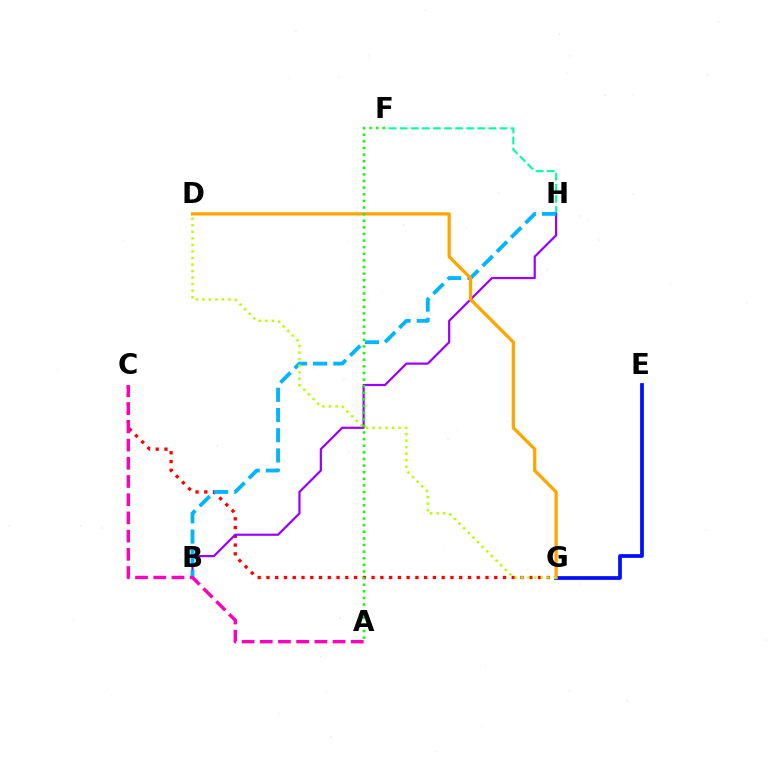{('C', 'G'): [{'color': '#ff0000', 'line_style': 'dotted', 'thickness': 2.38}], ('E', 'G'): [{'color': '#0010ff', 'line_style': 'solid', 'thickness': 2.68}], ('F', 'H'): [{'color': '#00ff9d', 'line_style': 'dashed', 'thickness': 1.51}], ('B', 'H'): [{'color': '#9b00ff', 'line_style': 'solid', 'thickness': 1.59}, {'color': '#00b5ff', 'line_style': 'dashed', 'thickness': 2.75}], ('D', 'G'): [{'color': '#ffa500', 'line_style': 'solid', 'thickness': 2.35}, {'color': '#b3ff00', 'line_style': 'dotted', 'thickness': 1.78}], ('A', 'F'): [{'color': '#08ff00', 'line_style': 'dotted', 'thickness': 1.8}], ('A', 'C'): [{'color': '#ff00bd', 'line_style': 'dashed', 'thickness': 2.47}]}